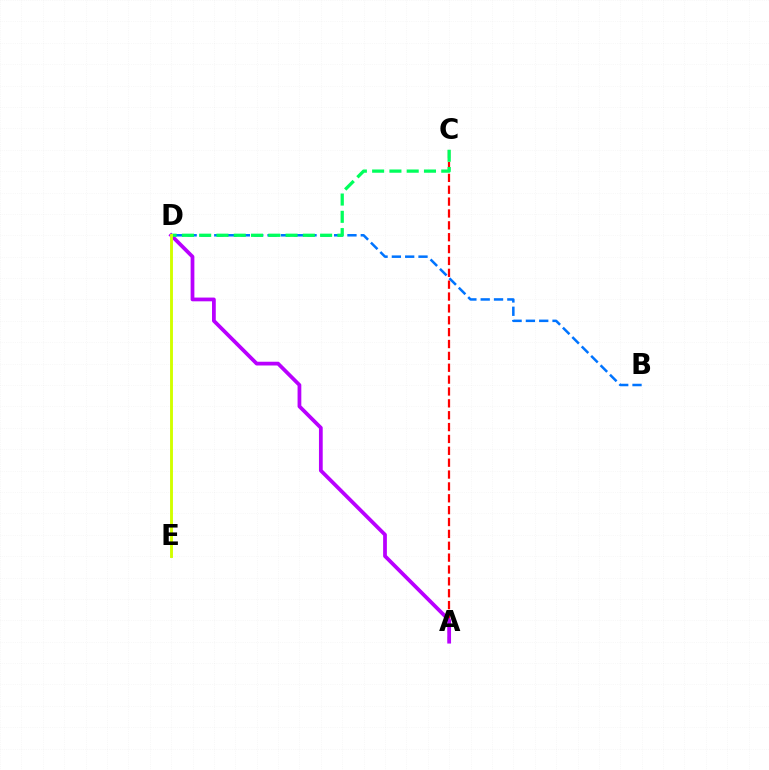{('B', 'D'): [{'color': '#0074ff', 'line_style': 'dashed', 'thickness': 1.81}], ('A', 'C'): [{'color': '#ff0000', 'line_style': 'dashed', 'thickness': 1.61}], ('A', 'D'): [{'color': '#b900ff', 'line_style': 'solid', 'thickness': 2.7}], ('C', 'D'): [{'color': '#00ff5c', 'line_style': 'dashed', 'thickness': 2.35}], ('D', 'E'): [{'color': '#d1ff00', 'line_style': 'solid', 'thickness': 2.08}]}